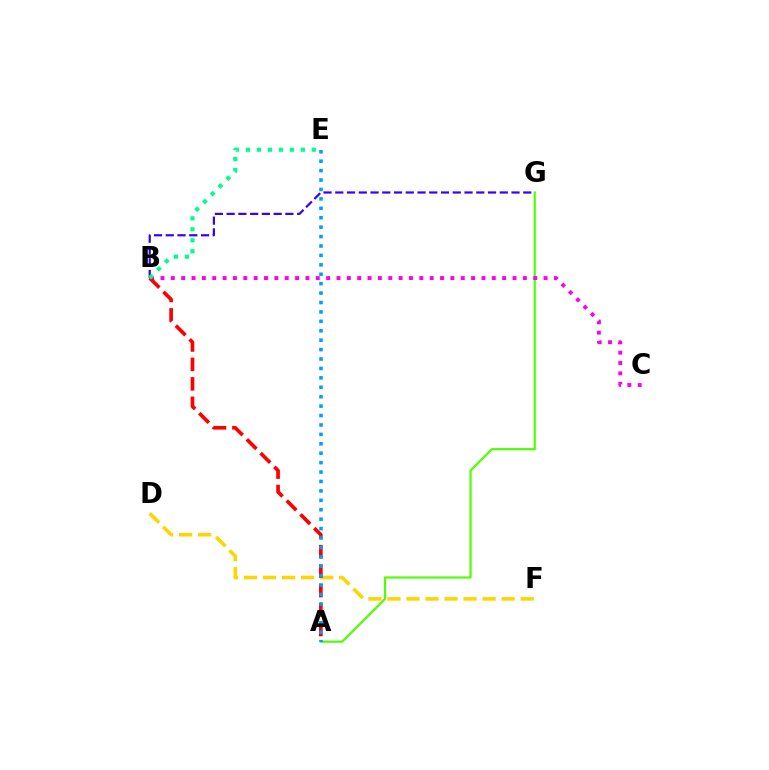{('A', 'G'): [{'color': '#4fff00', 'line_style': 'solid', 'thickness': 1.57}], ('D', 'F'): [{'color': '#ffd500', 'line_style': 'dashed', 'thickness': 2.59}], ('B', 'C'): [{'color': '#ff00ed', 'line_style': 'dotted', 'thickness': 2.81}], ('B', 'G'): [{'color': '#3700ff', 'line_style': 'dashed', 'thickness': 1.6}], ('A', 'B'): [{'color': '#ff0000', 'line_style': 'dashed', 'thickness': 2.64}], ('A', 'E'): [{'color': '#009eff', 'line_style': 'dotted', 'thickness': 2.56}], ('B', 'E'): [{'color': '#00ff86', 'line_style': 'dotted', 'thickness': 2.99}]}